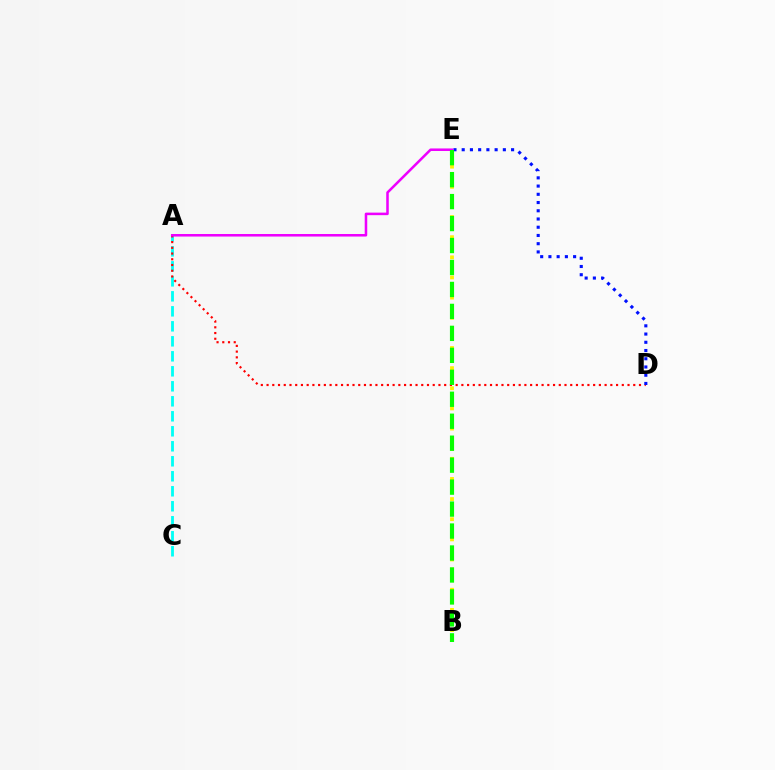{('A', 'C'): [{'color': '#00fff6', 'line_style': 'dashed', 'thickness': 2.04}], ('A', 'D'): [{'color': '#ff0000', 'line_style': 'dotted', 'thickness': 1.56}], ('B', 'E'): [{'color': '#fcf500', 'line_style': 'dotted', 'thickness': 2.74}, {'color': '#08ff00', 'line_style': 'dashed', 'thickness': 2.98}], ('D', 'E'): [{'color': '#0010ff', 'line_style': 'dotted', 'thickness': 2.24}], ('A', 'E'): [{'color': '#ee00ff', 'line_style': 'solid', 'thickness': 1.83}]}